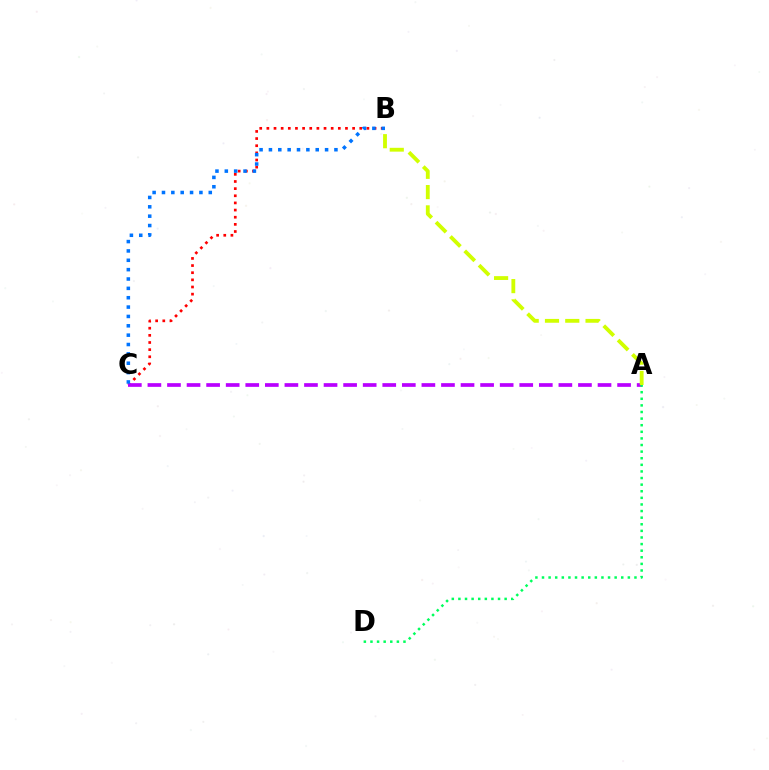{('B', 'C'): [{'color': '#ff0000', 'line_style': 'dotted', 'thickness': 1.94}, {'color': '#0074ff', 'line_style': 'dotted', 'thickness': 2.54}], ('A', 'C'): [{'color': '#b900ff', 'line_style': 'dashed', 'thickness': 2.66}], ('A', 'B'): [{'color': '#d1ff00', 'line_style': 'dashed', 'thickness': 2.76}], ('A', 'D'): [{'color': '#00ff5c', 'line_style': 'dotted', 'thickness': 1.79}]}